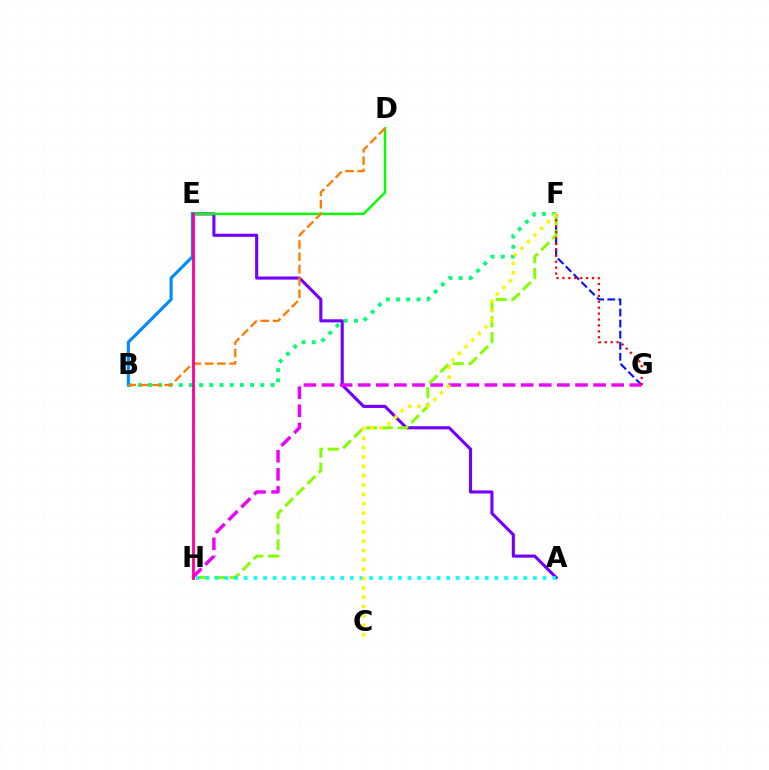{('A', 'E'): [{'color': '#7200ff', 'line_style': 'solid', 'thickness': 2.24}], ('F', 'G'): [{'color': '#0010ff', 'line_style': 'dashed', 'thickness': 1.5}, {'color': '#ff0000', 'line_style': 'dotted', 'thickness': 1.61}], ('F', 'H'): [{'color': '#84ff00', 'line_style': 'dashed', 'thickness': 2.14}], ('B', 'F'): [{'color': '#00ff74', 'line_style': 'dotted', 'thickness': 2.77}], ('D', 'E'): [{'color': '#08ff00', 'line_style': 'solid', 'thickness': 1.76}], ('B', 'E'): [{'color': '#008cff', 'line_style': 'solid', 'thickness': 2.25}], ('G', 'H'): [{'color': '#ee00ff', 'line_style': 'dashed', 'thickness': 2.46}], ('A', 'H'): [{'color': '#00fff6', 'line_style': 'dotted', 'thickness': 2.62}], ('B', 'D'): [{'color': '#ff7c00', 'line_style': 'dashed', 'thickness': 1.67}], ('E', 'H'): [{'color': '#ff0094', 'line_style': 'solid', 'thickness': 2.03}], ('C', 'F'): [{'color': '#fcf500', 'line_style': 'dotted', 'thickness': 2.54}]}